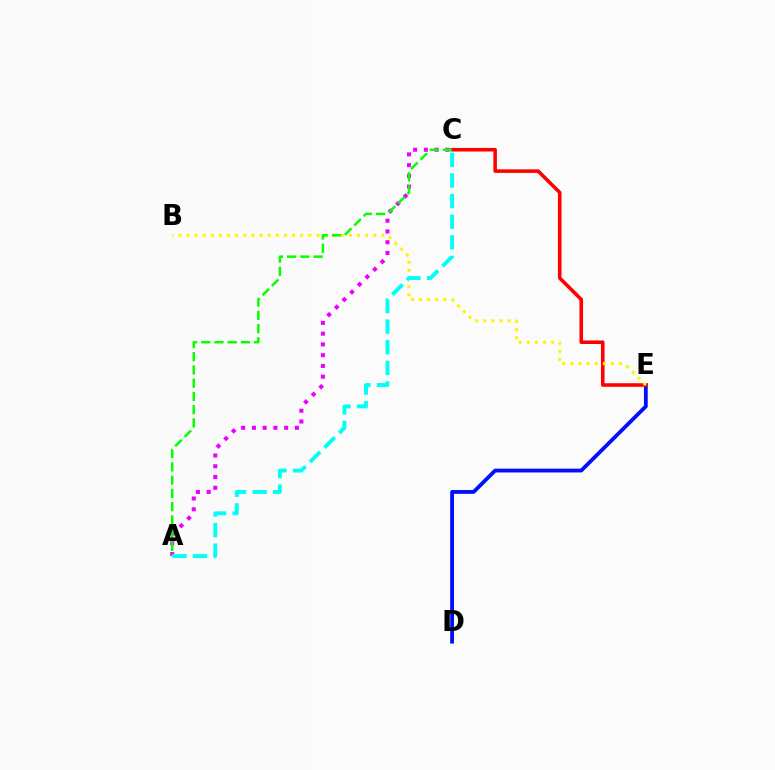{('A', 'C'): [{'color': '#ee00ff', 'line_style': 'dotted', 'thickness': 2.92}, {'color': '#08ff00', 'line_style': 'dashed', 'thickness': 1.8}, {'color': '#00fff6', 'line_style': 'dashed', 'thickness': 2.8}], ('D', 'E'): [{'color': '#0010ff', 'line_style': 'solid', 'thickness': 2.74}], ('C', 'E'): [{'color': '#ff0000', 'line_style': 'solid', 'thickness': 2.56}], ('B', 'E'): [{'color': '#fcf500', 'line_style': 'dotted', 'thickness': 2.21}]}